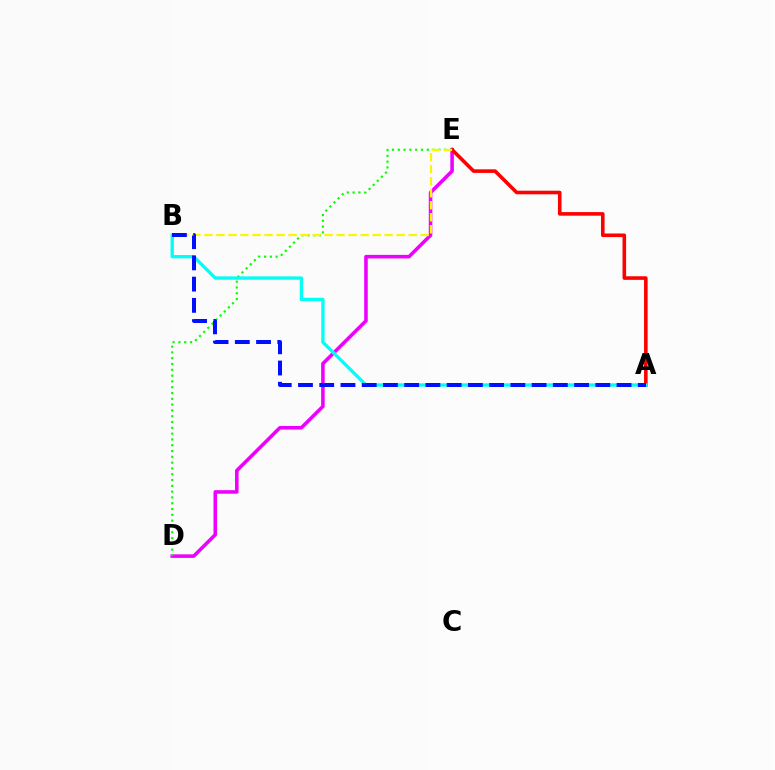{('D', 'E'): [{'color': '#ee00ff', 'line_style': 'solid', 'thickness': 2.56}, {'color': '#08ff00', 'line_style': 'dotted', 'thickness': 1.58}], ('A', 'E'): [{'color': '#ff0000', 'line_style': 'solid', 'thickness': 2.58}], ('A', 'B'): [{'color': '#00fff6', 'line_style': 'solid', 'thickness': 2.4}, {'color': '#0010ff', 'line_style': 'dashed', 'thickness': 2.88}], ('B', 'E'): [{'color': '#fcf500', 'line_style': 'dashed', 'thickness': 1.63}]}